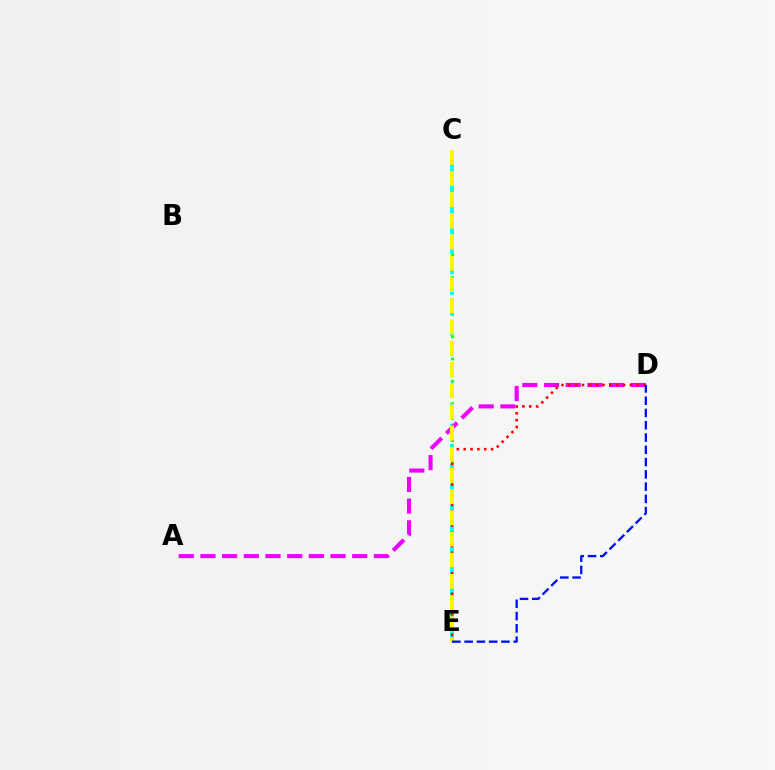{('C', 'E'): [{'color': '#08ff00', 'line_style': 'dotted', 'thickness': 2.02}, {'color': '#00fff6', 'line_style': 'dashed', 'thickness': 2.77}, {'color': '#fcf500', 'line_style': 'dashed', 'thickness': 2.88}], ('A', 'D'): [{'color': '#ee00ff', 'line_style': 'dashed', 'thickness': 2.95}], ('D', 'E'): [{'color': '#ff0000', 'line_style': 'dotted', 'thickness': 1.86}, {'color': '#0010ff', 'line_style': 'dashed', 'thickness': 1.67}]}